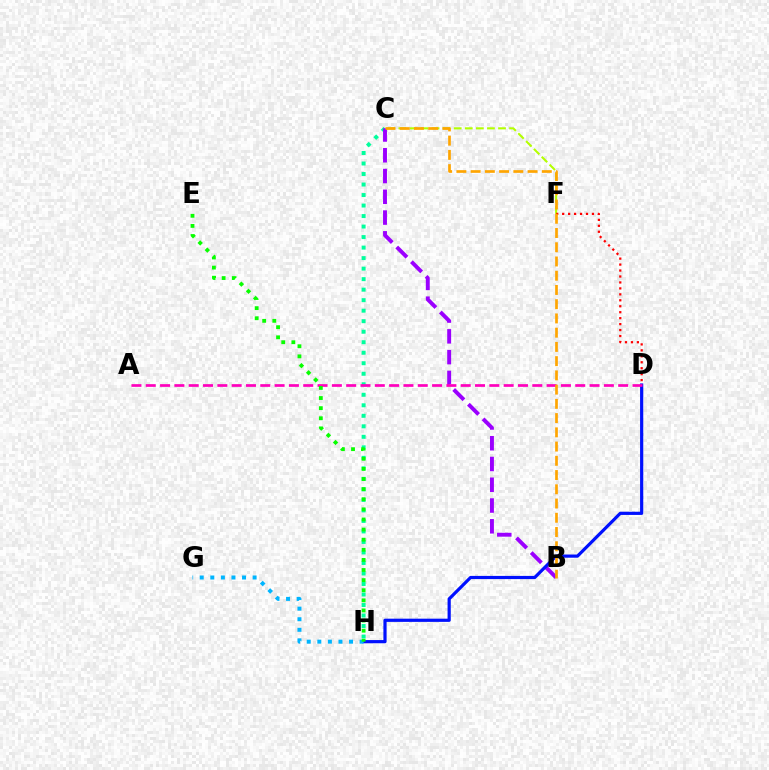{('C', 'H'): [{'color': '#00ff9d', 'line_style': 'dotted', 'thickness': 2.86}], ('C', 'F'): [{'color': '#b3ff00', 'line_style': 'dashed', 'thickness': 1.5}], ('B', 'C'): [{'color': '#9b00ff', 'line_style': 'dashed', 'thickness': 2.82}, {'color': '#ffa500', 'line_style': 'dashed', 'thickness': 1.93}], ('D', 'H'): [{'color': '#0010ff', 'line_style': 'solid', 'thickness': 2.3}], ('G', 'H'): [{'color': '#00b5ff', 'line_style': 'dotted', 'thickness': 2.87}], ('A', 'D'): [{'color': '#ff00bd', 'line_style': 'dashed', 'thickness': 1.94}], ('D', 'F'): [{'color': '#ff0000', 'line_style': 'dotted', 'thickness': 1.62}], ('E', 'H'): [{'color': '#08ff00', 'line_style': 'dotted', 'thickness': 2.75}]}